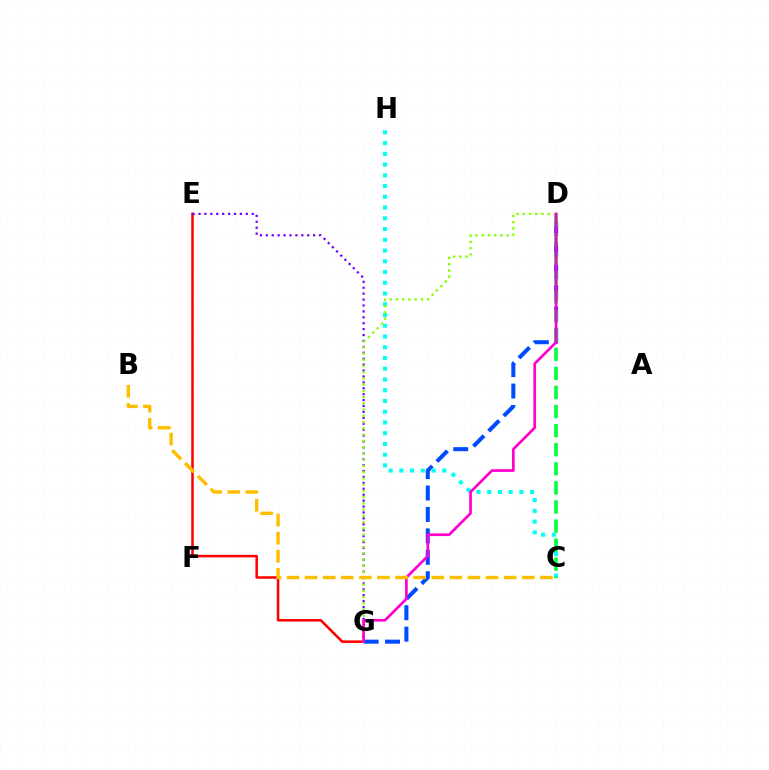{('D', 'G'): [{'color': '#004bff', 'line_style': 'dashed', 'thickness': 2.91}, {'color': '#84ff00', 'line_style': 'dotted', 'thickness': 1.7}, {'color': '#ff00cf', 'line_style': 'solid', 'thickness': 1.94}], ('C', 'H'): [{'color': '#00fff6', 'line_style': 'dotted', 'thickness': 2.92}], ('E', 'G'): [{'color': '#ff0000', 'line_style': 'solid', 'thickness': 1.83}, {'color': '#7200ff', 'line_style': 'dotted', 'thickness': 1.61}], ('C', 'D'): [{'color': '#00ff39', 'line_style': 'dashed', 'thickness': 2.59}], ('B', 'C'): [{'color': '#ffbd00', 'line_style': 'dashed', 'thickness': 2.46}]}